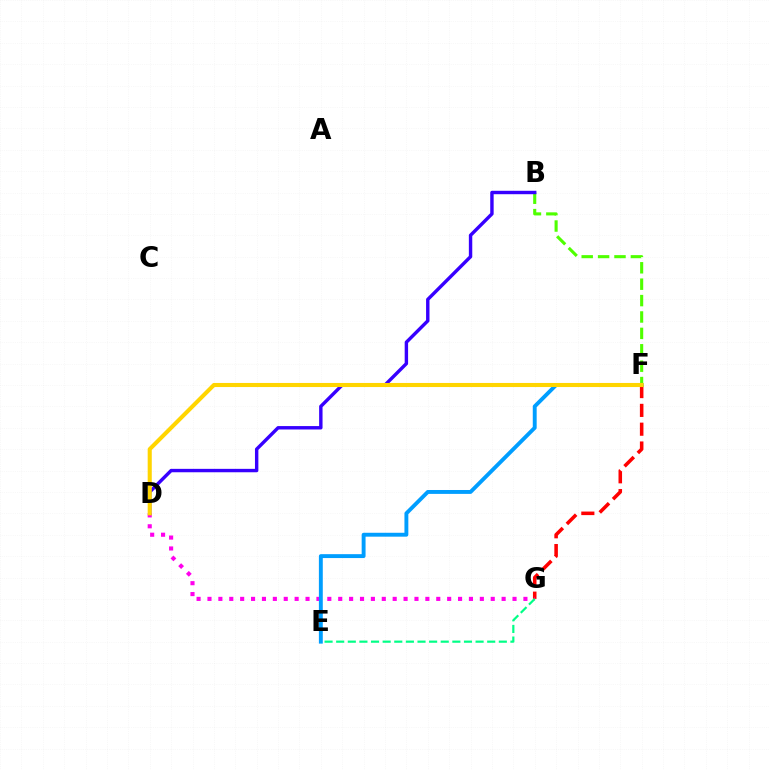{('F', 'G'): [{'color': '#ff0000', 'line_style': 'dashed', 'thickness': 2.56}], ('B', 'F'): [{'color': '#4fff00', 'line_style': 'dashed', 'thickness': 2.23}], ('D', 'G'): [{'color': '#ff00ed', 'line_style': 'dotted', 'thickness': 2.96}], ('E', 'F'): [{'color': '#009eff', 'line_style': 'solid', 'thickness': 2.8}], ('B', 'D'): [{'color': '#3700ff', 'line_style': 'solid', 'thickness': 2.46}], ('D', 'F'): [{'color': '#ffd500', 'line_style': 'solid', 'thickness': 2.94}], ('E', 'G'): [{'color': '#00ff86', 'line_style': 'dashed', 'thickness': 1.58}]}